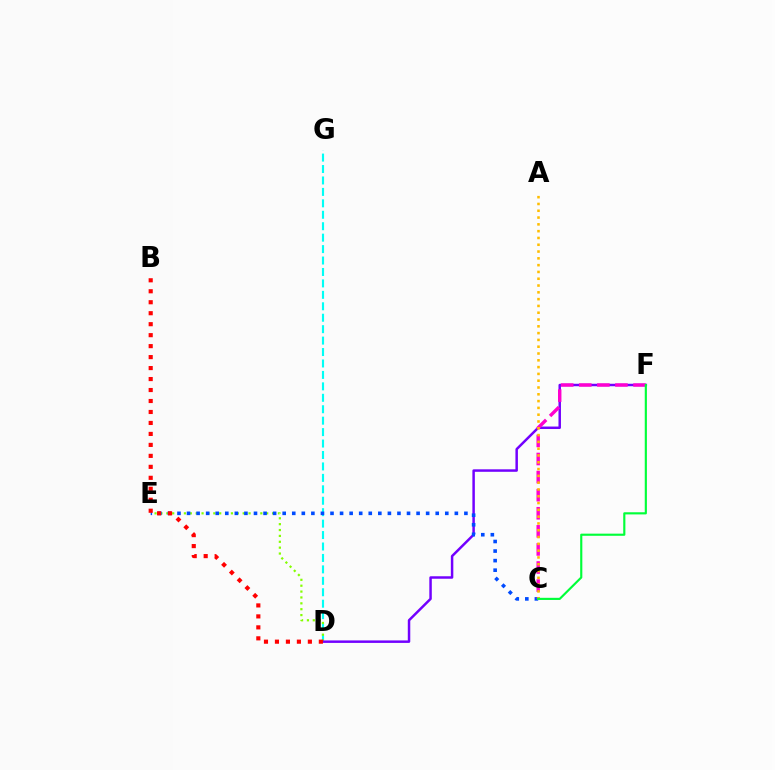{('D', 'G'): [{'color': '#00fff6', 'line_style': 'dashed', 'thickness': 1.55}], ('D', 'E'): [{'color': '#84ff00', 'line_style': 'dotted', 'thickness': 1.6}], ('D', 'F'): [{'color': '#7200ff', 'line_style': 'solid', 'thickness': 1.79}], ('C', 'E'): [{'color': '#004bff', 'line_style': 'dotted', 'thickness': 2.6}], ('C', 'F'): [{'color': '#ff00cf', 'line_style': 'dashed', 'thickness': 2.46}, {'color': '#00ff39', 'line_style': 'solid', 'thickness': 1.55}], ('B', 'D'): [{'color': '#ff0000', 'line_style': 'dotted', 'thickness': 2.98}], ('A', 'C'): [{'color': '#ffbd00', 'line_style': 'dotted', 'thickness': 1.85}]}